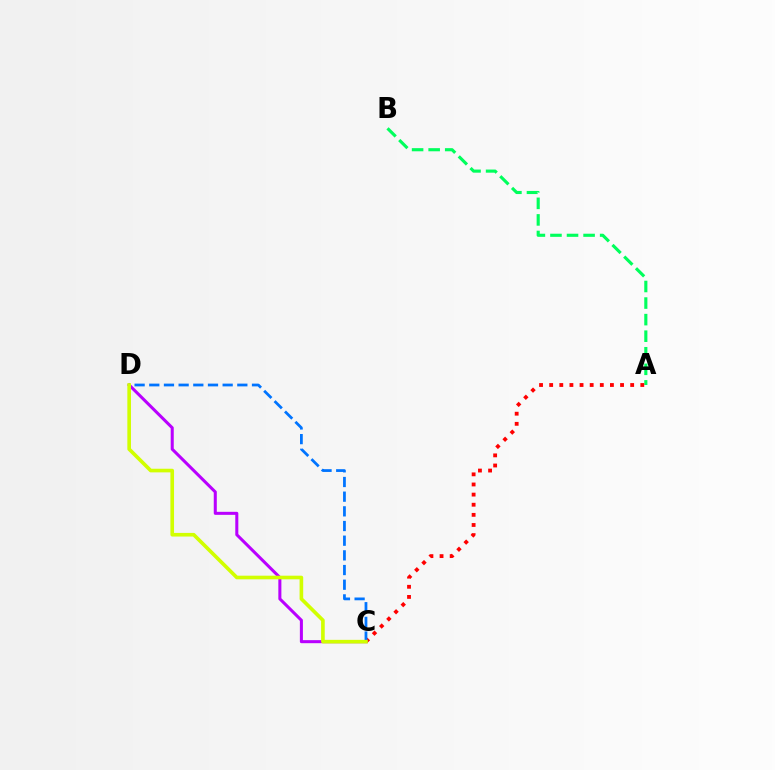{('C', 'D'): [{'color': '#b900ff', 'line_style': 'solid', 'thickness': 2.19}, {'color': '#0074ff', 'line_style': 'dashed', 'thickness': 1.99}, {'color': '#d1ff00', 'line_style': 'solid', 'thickness': 2.62}], ('A', 'B'): [{'color': '#00ff5c', 'line_style': 'dashed', 'thickness': 2.25}], ('A', 'C'): [{'color': '#ff0000', 'line_style': 'dotted', 'thickness': 2.75}]}